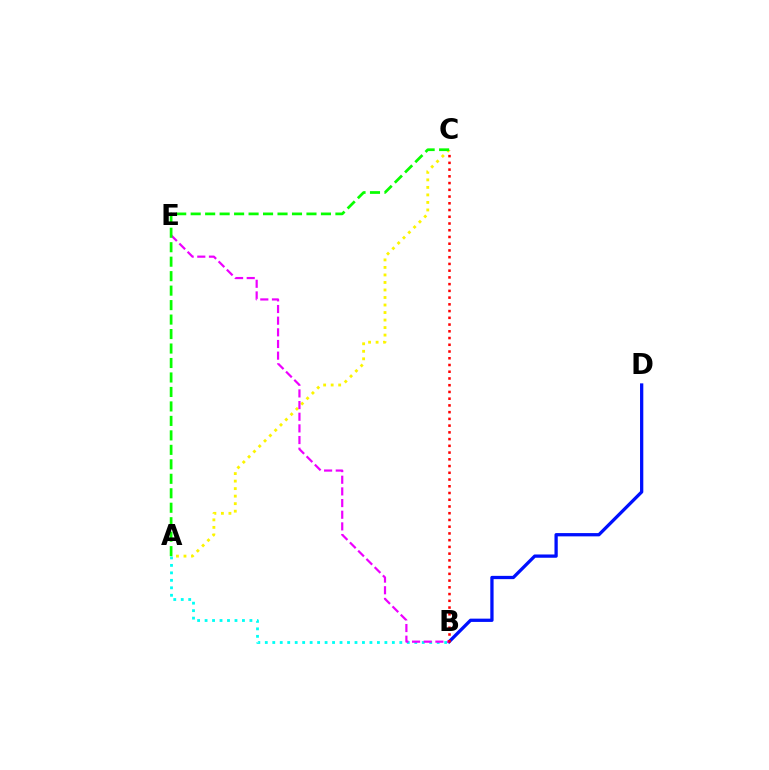{('B', 'D'): [{'color': '#0010ff', 'line_style': 'solid', 'thickness': 2.36}], ('A', 'B'): [{'color': '#00fff6', 'line_style': 'dotted', 'thickness': 2.03}], ('A', 'C'): [{'color': '#fcf500', 'line_style': 'dotted', 'thickness': 2.04}, {'color': '#08ff00', 'line_style': 'dashed', 'thickness': 1.97}], ('B', 'E'): [{'color': '#ee00ff', 'line_style': 'dashed', 'thickness': 1.58}], ('B', 'C'): [{'color': '#ff0000', 'line_style': 'dotted', 'thickness': 1.83}]}